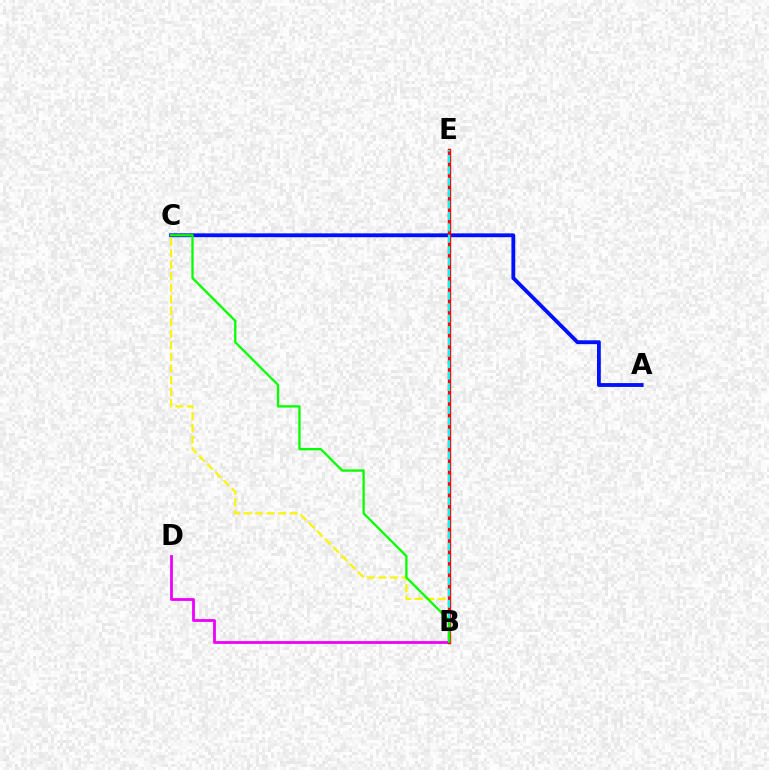{('A', 'C'): [{'color': '#0010ff', 'line_style': 'solid', 'thickness': 2.76}], ('B', 'C'): [{'color': '#fcf500', 'line_style': 'dashed', 'thickness': 1.57}, {'color': '#08ff00', 'line_style': 'solid', 'thickness': 1.67}], ('B', 'D'): [{'color': '#ee00ff', 'line_style': 'solid', 'thickness': 2.01}], ('B', 'E'): [{'color': '#ff0000', 'line_style': 'solid', 'thickness': 2.43}, {'color': '#00fff6', 'line_style': 'dashed', 'thickness': 1.55}]}